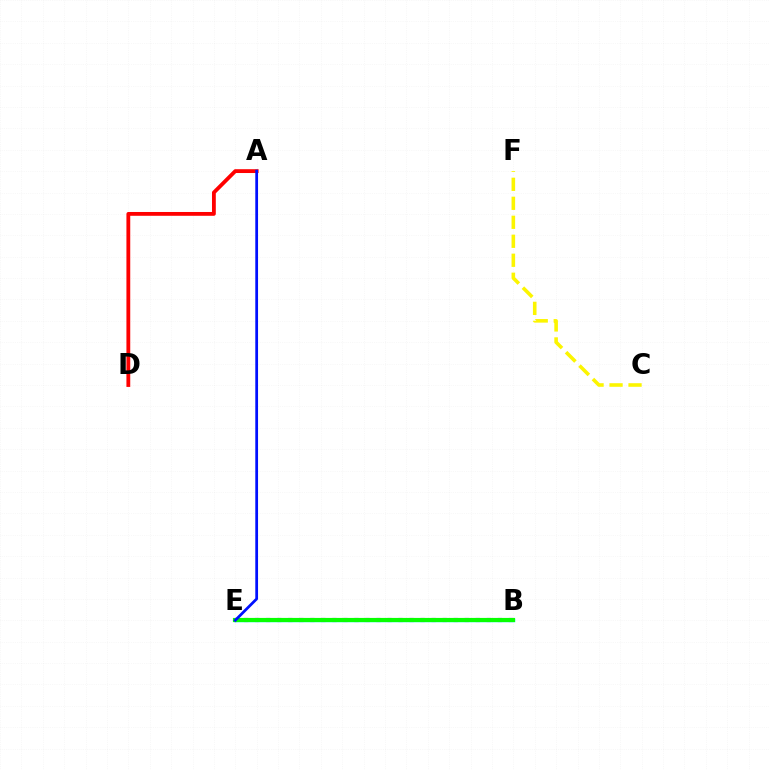{('B', 'E'): [{'color': '#ee00ff', 'line_style': 'dotted', 'thickness': 3.0}, {'color': '#00fff6', 'line_style': 'solid', 'thickness': 2.47}, {'color': '#08ff00', 'line_style': 'solid', 'thickness': 2.99}], ('C', 'F'): [{'color': '#fcf500', 'line_style': 'dashed', 'thickness': 2.58}], ('A', 'D'): [{'color': '#ff0000', 'line_style': 'solid', 'thickness': 2.75}], ('A', 'E'): [{'color': '#0010ff', 'line_style': 'solid', 'thickness': 1.99}]}